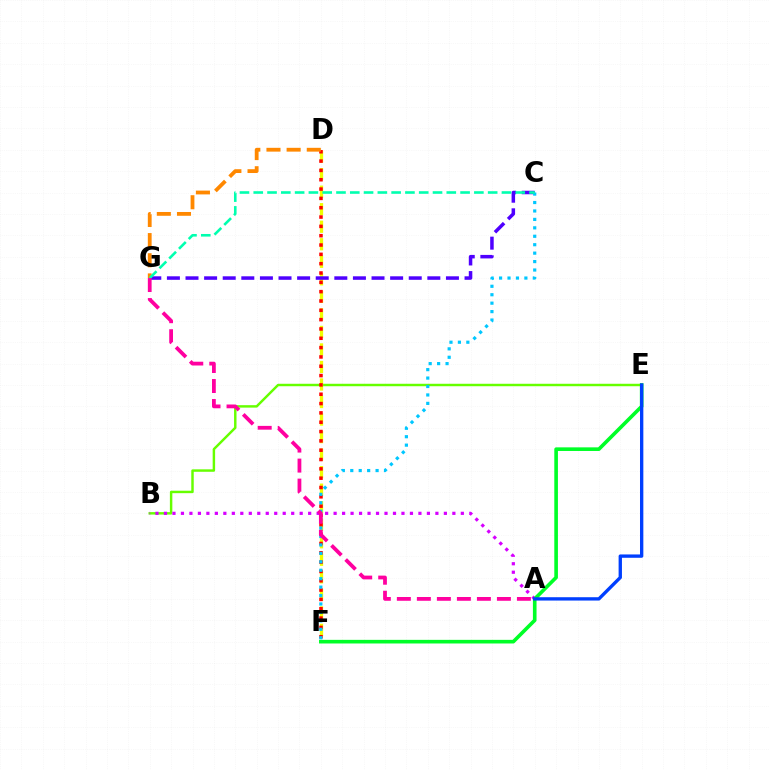{('B', 'E'): [{'color': '#66ff00', 'line_style': 'solid', 'thickness': 1.76}], ('D', 'F'): [{'color': '#eeff00', 'line_style': 'dashed', 'thickness': 2.38}, {'color': '#ff0000', 'line_style': 'dotted', 'thickness': 2.53}], ('C', 'G'): [{'color': '#4f00ff', 'line_style': 'dashed', 'thickness': 2.53}, {'color': '#00ffaf', 'line_style': 'dashed', 'thickness': 1.87}], ('A', 'B'): [{'color': '#d600ff', 'line_style': 'dotted', 'thickness': 2.3}], ('D', 'G'): [{'color': '#ff8800', 'line_style': 'dashed', 'thickness': 2.74}], ('C', 'F'): [{'color': '#00c7ff', 'line_style': 'dotted', 'thickness': 2.29}], ('E', 'F'): [{'color': '#00ff27', 'line_style': 'solid', 'thickness': 2.61}], ('A', 'E'): [{'color': '#003fff', 'line_style': 'solid', 'thickness': 2.41}], ('A', 'G'): [{'color': '#ff00a0', 'line_style': 'dashed', 'thickness': 2.72}]}